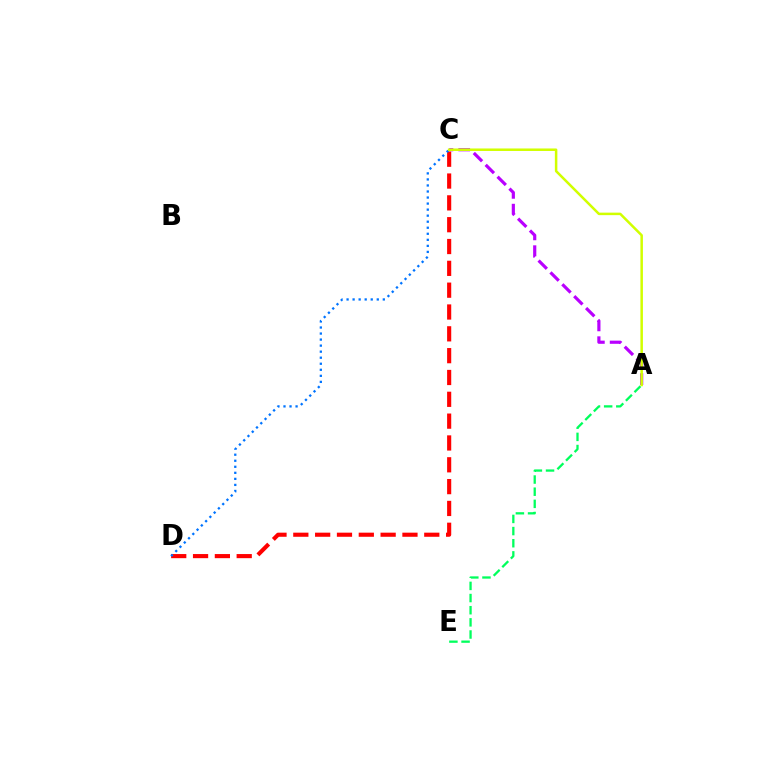{('A', 'C'): [{'color': '#b900ff', 'line_style': 'dashed', 'thickness': 2.28}, {'color': '#d1ff00', 'line_style': 'solid', 'thickness': 1.81}], ('C', 'D'): [{'color': '#ff0000', 'line_style': 'dashed', 'thickness': 2.97}, {'color': '#0074ff', 'line_style': 'dotted', 'thickness': 1.64}], ('A', 'E'): [{'color': '#00ff5c', 'line_style': 'dashed', 'thickness': 1.65}]}